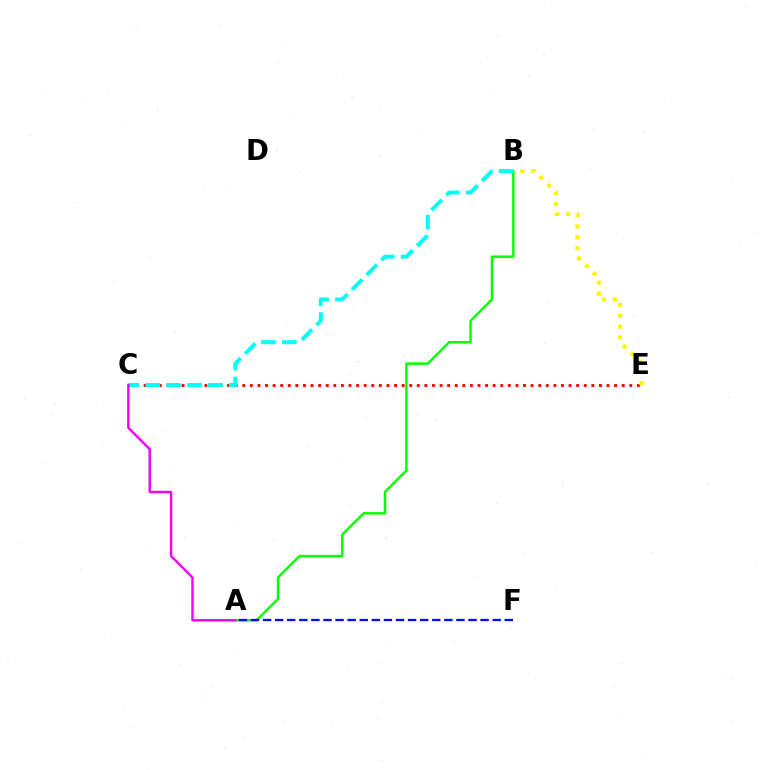{('A', 'B'): [{'color': '#08ff00', 'line_style': 'solid', 'thickness': 1.78}], ('A', 'F'): [{'color': '#0010ff', 'line_style': 'dashed', 'thickness': 1.64}], ('C', 'E'): [{'color': '#ff0000', 'line_style': 'dotted', 'thickness': 2.06}], ('B', 'C'): [{'color': '#00fff6', 'line_style': 'dashed', 'thickness': 2.83}], ('B', 'E'): [{'color': '#fcf500', 'line_style': 'dotted', 'thickness': 2.95}], ('A', 'C'): [{'color': '#ee00ff', 'line_style': 'solid', 'thickness': 1.75}]}